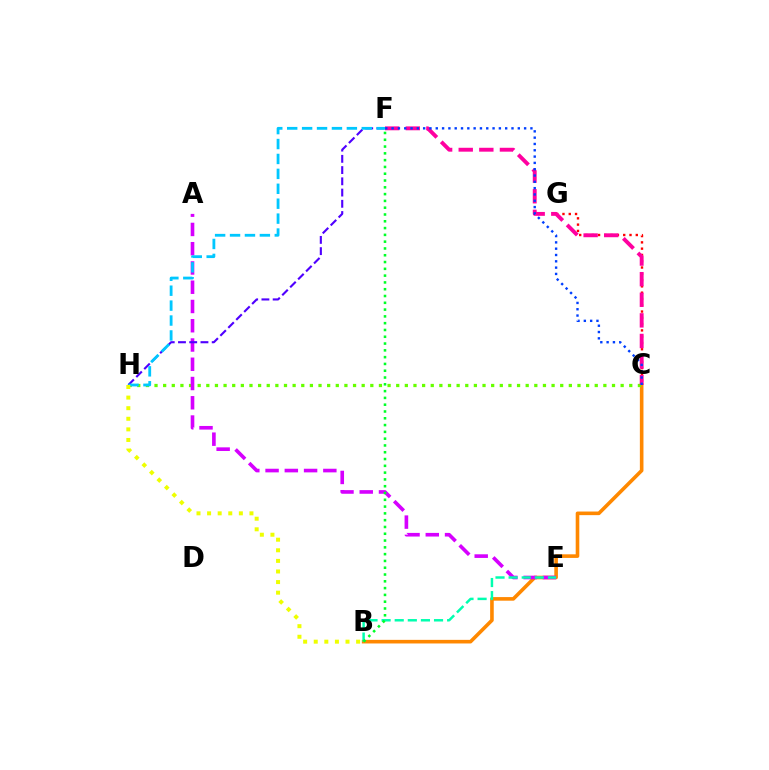{('C', 'G'): [{'color': '#ff0000', 'line_style': 'dotted', 'thickness': 1.71}], ('B', 'C'): [{'color': '#ff8800', 'line_style': 'solid', 'thickness': 2.6}], ('C', 'H'): [{'color': '#66ff00', 'line_style': 'dotted', 'thickness': 2.35}], ('C', 'F'): [{'color': '#ff00a0', 'line_style': 'dashed', 'thickness': 2.8}, {'color': '#003fff', 'line_style': 'dotted', 'thickness': 1.71}], ('A', 'E'): [{'color': '#d600ff', 'line_style': 'dashed', 'thickness': 2.62}], ('B', 'E'): [{'color': '#00ffaf', 'line_style': 'dashed', 'thickness': 1.78}], ('B', 'F'): [{'color': '#00ff27', 'line_style': 'dotted', 'thickness': 1.85}], ('F', 'H'): [{'color': '#4f00ff', 'line_style': 'dashed', 'thickness': 1.53}, {'color': '#00c7ff', 'line_style': 'dashed', 'thickness': 2.03}], ('B', 'H'): [{'color': '#eeff00', 'line_style': 'dotted', 'thickness': 2.88}]}